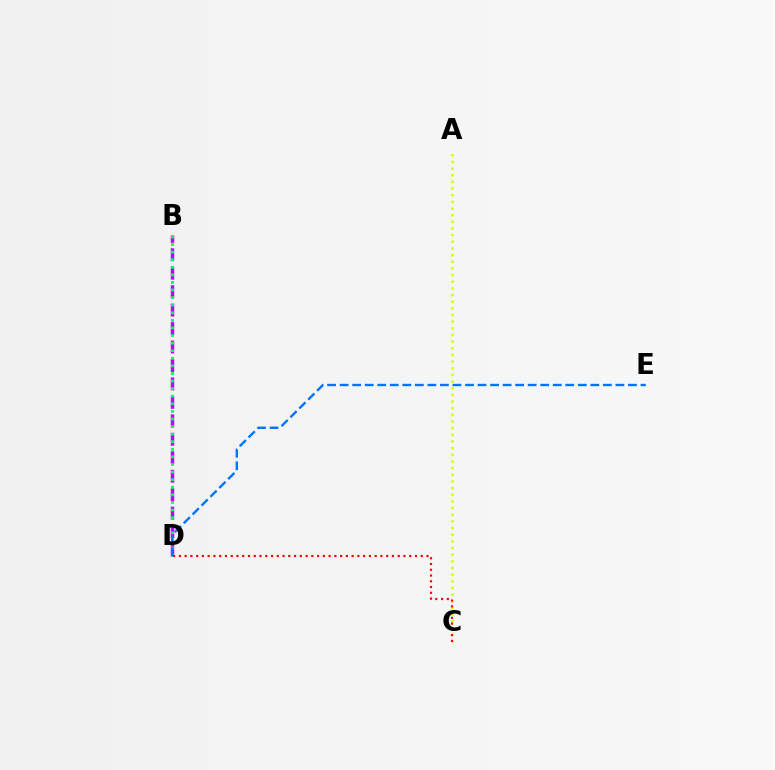{('B', 'D'): [{'color': '#b900ff', 'line_style': 'dashed', 'thickness': 2.51}, {'color': '#00ff5c', 'line_style': 'dotted', 'thickness': 2.06}], ('A', 'C'): [{'color': '#d1ff00', 'line_style': 'dotted', 'thickness': 1.81}], ('C', 'D'): [{'color': '#ff0000', 'line_style': 'dotted', 'thickness': 1.56}], ('D', 'E'): [{'color': '#0074ff', 'line_style': 'dashed', 'thickness': 1.7}]}